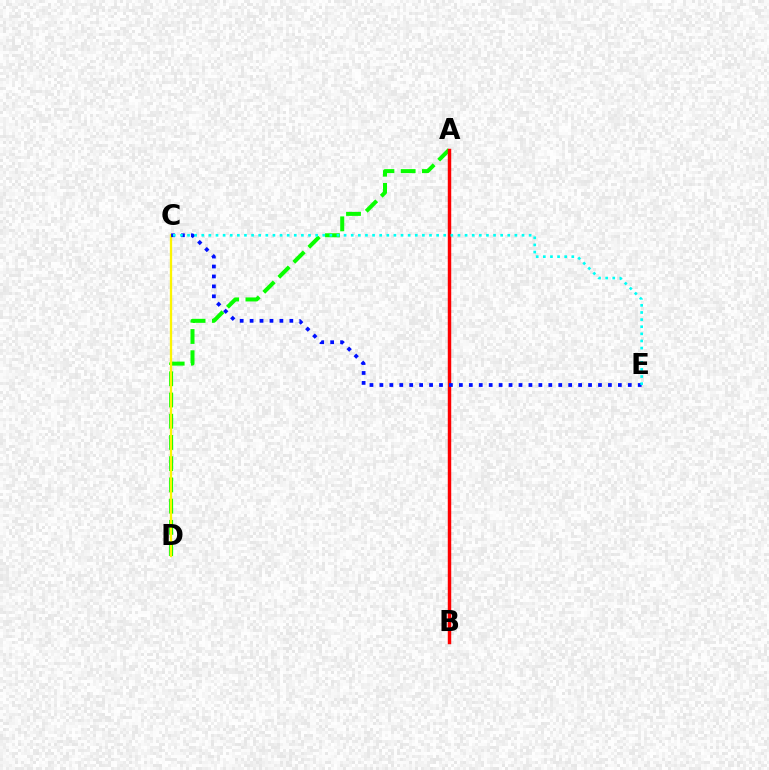{('A', 'B'): [{'color': '#ee00ff', 'line_style': 'dashed', 'thickness': 1.9}, {'color': '#ff0000', 'line_style': 'solid', 'thickness': 2.48}], ('A', 'D'): [{'color': '#08ff00', 'line_style': 'dashed', 'thickness': 2.88}], ('C', 'D'): [{'color': '#fcf500', 'line_style': 'solid', 'thickness': 1.65}], ('C', 'E'): [{'color': '#0010ff', 'line_style': 'dotted', 'thickness': 2.7}, {'color': '#00fff6', 'line_style': 'dotted', 'thickness': 1.93}]}